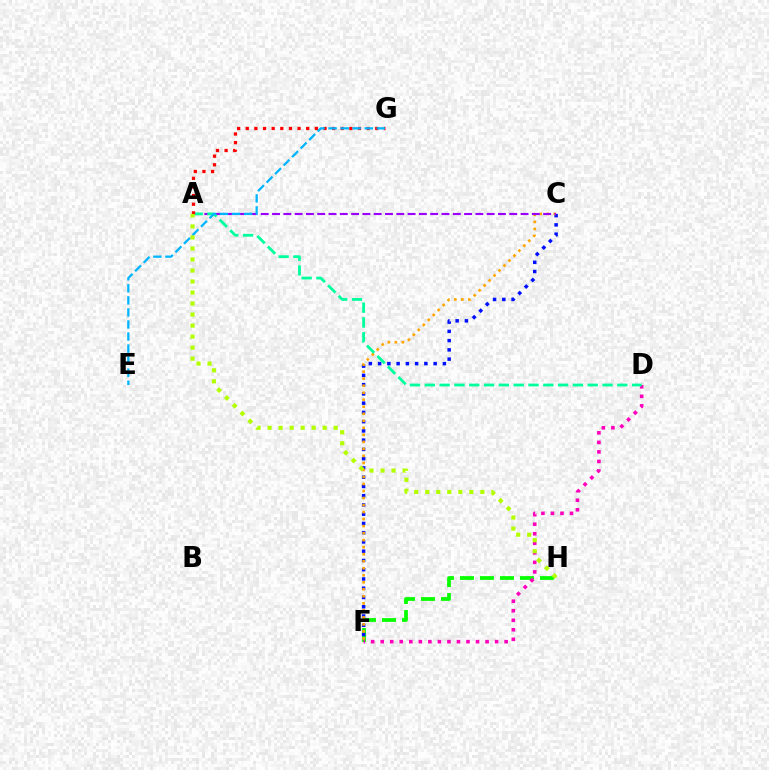{('F', 'H'): [{'color': '#08ff00', 'line_style': 'dashed', 'thickness': 2.72}], ('C', 'F'): [{'color': '#0010ff', 'line_style': 'dotted', 'thickness': 2.51}, {'color': '#ffa500', 'line_style': 'dotted', 'thickness': 1.91}], ('A', 'C'): [{'color': '#9b00ff', 'line_style': 'dashed', 'thickness': 1.53}], ('D', 'F'): [{'color': '#ff00bd', 'line_style': 'dotted', 'thickness': 2.59}], ('A', 'D'): [{'color': '#00ff9d', 'line_style': 'dashed', 'thickness': 2.01}], ('A', 'G'): [{'color': '#ff0000', 'line_style': 'dotted', 'thickness': 2.35}], ('E', 'G'): [{'color': '#00b5ff', 'line_style': 'dashed', 'thickness': 1.64}], ('A', 'H'): [{'color': '#b3ff00', 'line_style': 'dotted', 'thickness': 2.99}]}